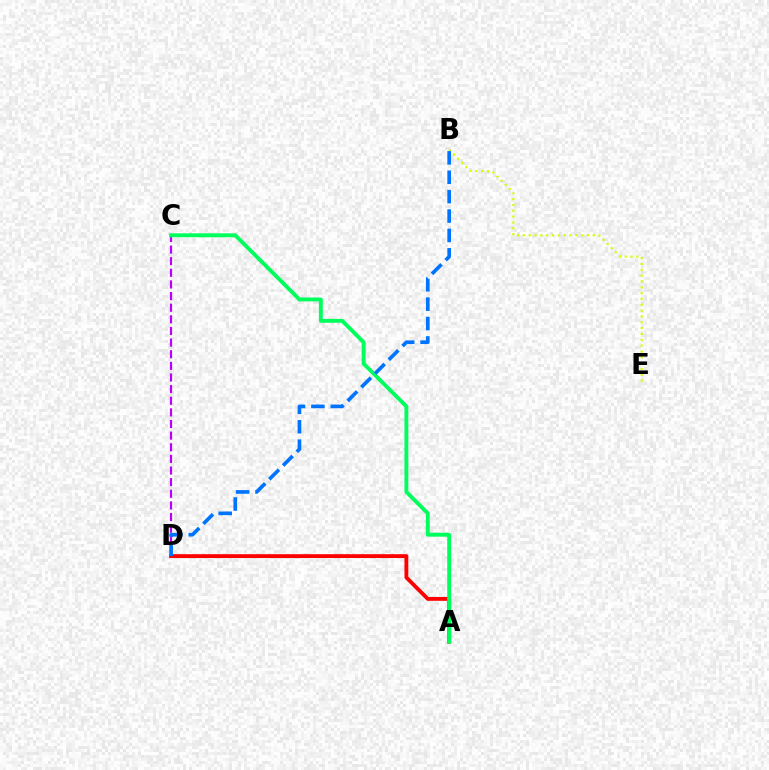{('C', 'D'): [{'color': '#b900ff', 'line_style': 'dashed', 'thickness': 1.58}], ('B', 'E'): [{'color': '#d1ff00', 'line_style': 'dotted', 'thickness': 1.58}], ('A', 'D'): [{'color': '#ff0000', 'line_style': 'solid', 'thickness': 2.78}], ('A', 'C'): [{'color': '#00ff5c', 'line_style': 'solid', 'thickness': 2.81}], ('B', 'D'): [{'color': '#0074ff', 'line_style': 'dashed', 'thickness': 2.63}]}